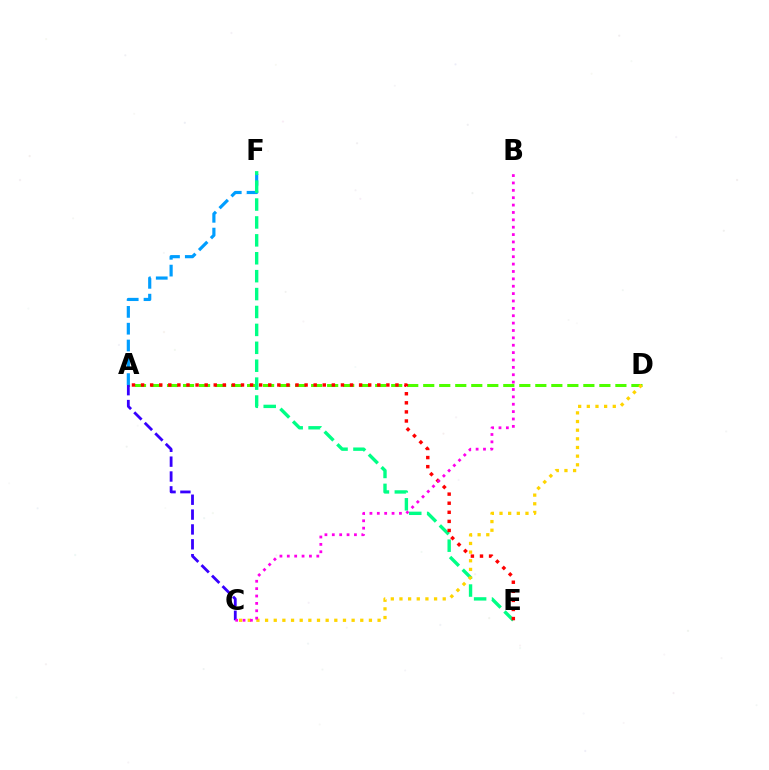{('A', 'D'): [{'color': '#4fff00', 'line_style': 'dashed', 'thickness': 2.18}], ('A', 'F'): [{'color': '#009eff', 'line_style': 'dashed', 'thickness': 2.28}], ('E', 'F'): [{'color': '#00ff86', 'line_style': 'dashed', 'thickness': 2.43}], ('A', 'C'): [{'color': '#3700ff', 'line_style': 'dashed', 'thickness': 2.02}], ('A', 'E'): [{'color': '#ff0000', 'line_style': 'dotted', 'thickness': 2.47}], ('C', 'D'): [{'color': '#ffd500', 'line_style': 'dotted', 'thickness': 2.35}], ('B', 'C'): [{'color': '#ff00ed', 'line_style': 'dotted', 'thickness': 2.0}]}